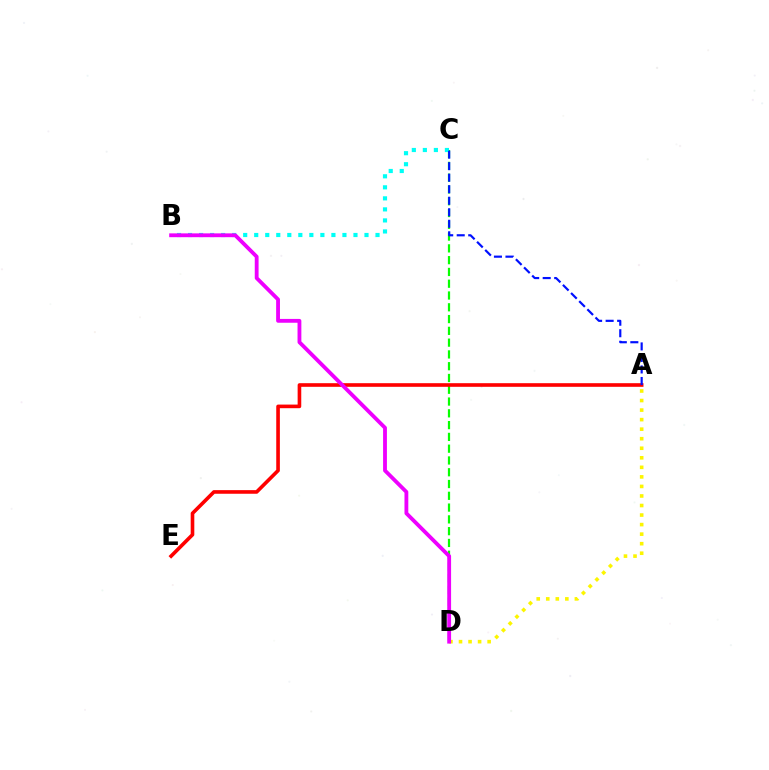{('C', 'D'): [{'color': '#08ff00', 'line_style': 'dashed', 'thickness': 1.6}], ('A', 'D'): [{'color': '#fcf500', 'line_style': 'dotted', 'thickness': 2.59}], ('A', 'E'): [{'color': '#ff0000', 'line_style': 'solid', 'thickness': 2.61}], ('B', 'C'): [{'color': '#00fff6', 'line_style': 'dotted', 'thickness': 3.0}], ('A', 'C'): [{'color': '#0010ff', 'line_style': 'dashed', 'thickness': 1.57}], ('B', 'D'): [{'color': '#ee00ff', 'line_style': 'solid', 'thickness': 2.76}]}